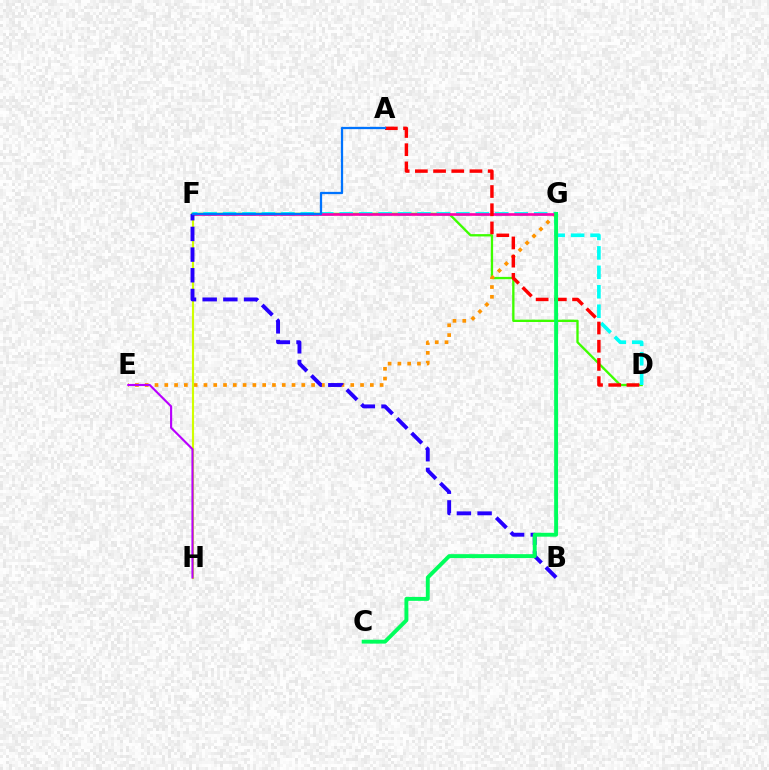{('D', 'F'): [{'color': '#3dff00', 'line_style': 'solid', 'thickness': 1.68}, {'color': '#00fff6', 'line_style': 'dashed', 'thickness': 2.64}], ('E', 'G'): [{'color': '#ff9400', 'line_style': 'dotted', 'thickness': 2.66}], ('F', 'G'): [{'color': '#ff00ac', 'line_style': 'solid', 'thickness': 1.91}], ('F', 'H'): [{'color': '#d1ff00', 'line_style': 'solid', 'thickness': 1.54}], ('A', 'D'): [{'color': '#ff0000', 'line_style': 'dashed', 'thickness': 2.47}], ('E', 'H'): [{'color': '#b900ff', 'line_style': 'solid', 'thickness': 1.54}], ('B', 'F'): [{'color': '#2500ff', 'line_style': 'dashed', 'thickness': 2.81}], ('C', 'G'): [{'color': '#00ff5c', 'line_style': 'solid', 'thickness': 2.81}], ('A', 'F'): [{'color': '#0074ff', 'line_style': 'solid', 'thickness': 1.63}]}